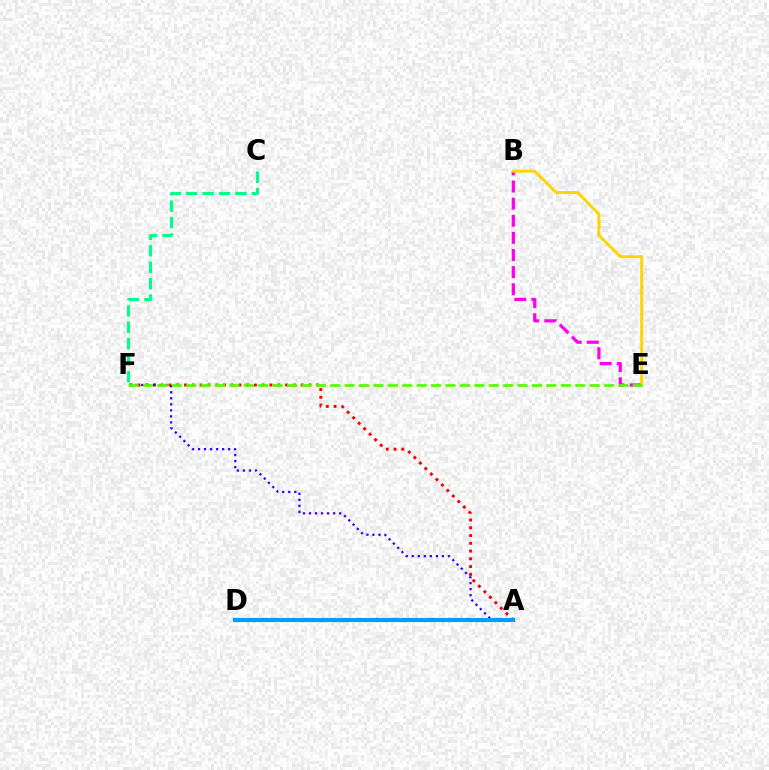{('A', 'F'): [{'color': '#ff0000', 'line_style': 'dotted', 'thickness': 2.11}, {'color': '#3700ff', 'line_style': 'dotted', 'thickness': 1.64}], ('B', 'E'): [{'color': '#ff00ed', 'line_style': 'dashed', 'thickness': 2.33}, {'color': '#ffd500', 'line_style': 'solid', 'thickness': 2.09}], ('A', 'D'): [{'color': '#009eff', 'line_style': 'solid', 'thickness': 2.98}], ('E', 'F'): [{'color': '#4fff00', 'line_style': 'dashed', 'thickness': 1.96}], ('C', 'F'): [{'color': '#00ff86', 'line_style': 'dashed', 'thickness': 2.23}]}